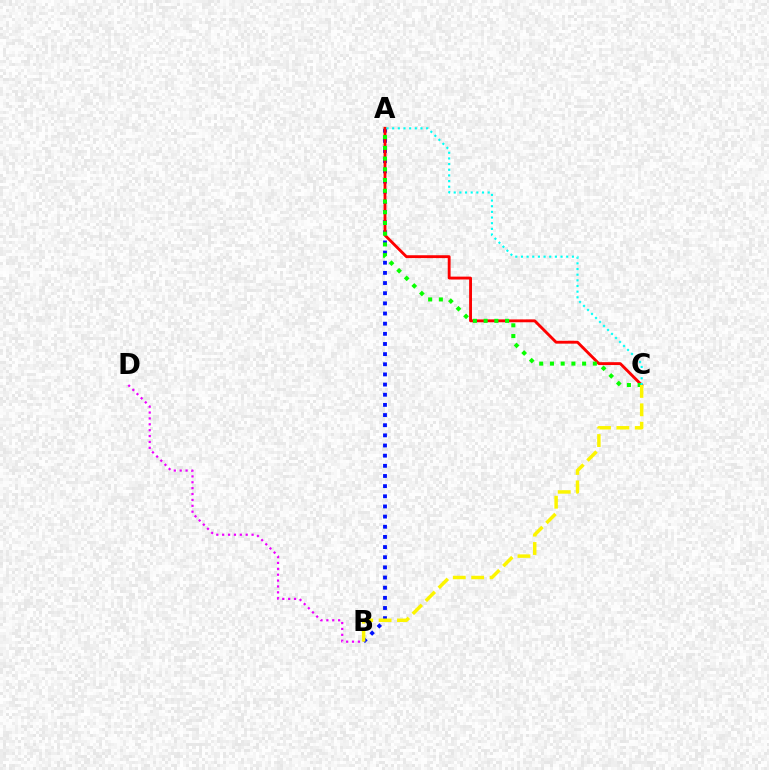{('A', 'B'): [{'color': '#0010ff', 'line_style': 'dotted', 'thickness': 2.76}], ('B', 'D'): [{'color': '#ee00ff', 'line_style': 'dotted', 'thickness': 1.6}], ('A', 'C'): [{'color': '#ff0000', 'line_style': 'solid', 'thickness': 2.06}, {'color': '#08ff00', 'line_style': 'dotted', 'thickness': 2.91}, {'color': '#00fff6', 'line_style': 'dotted', 'thickness': 1.54}], ('B', 'C'): [{'color': '#fcf500', 'line_style': 'dashed', 'thickness': 2.5}]}